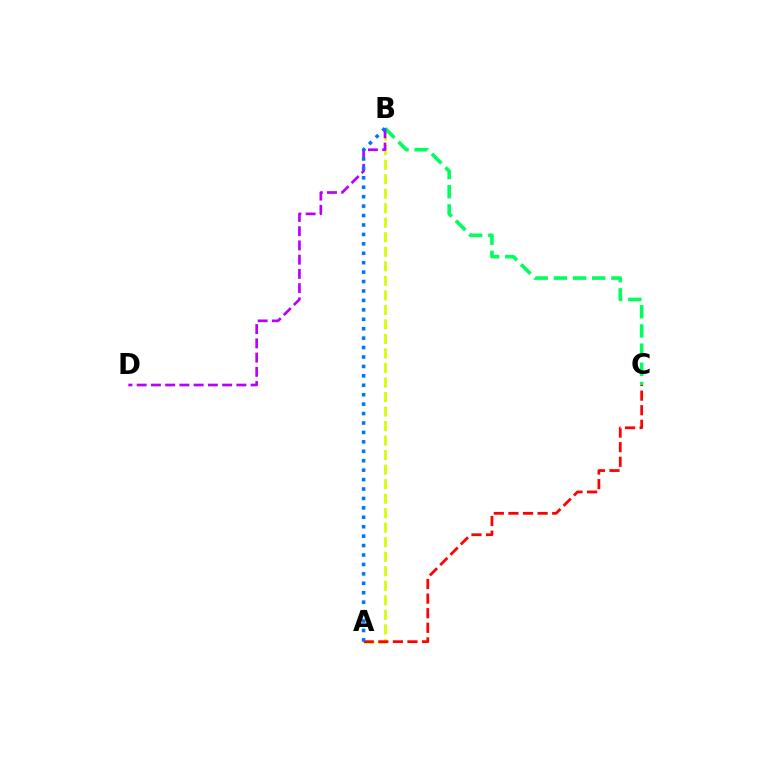{('A', 'B'): [{'color': '#d1ff00', 'line_style': 'dashed', 'thickness': 1.97}, {'color': '#0074ff', 'line_style': 'dotted', 'thickness': 2.56}], ('A', 'C'): [{'color': '#ff0000', 'line_style': 'dashed', 'thickness': 1.98}], ('B', 'C'): [{'color': '#00ff5c', 'line_style': 'dashed', 'thickness': 2.6}], ('B', 'D'): [{'color': '#b900ff', 'line_style': 'dashed', 'thickness': 1.93}]}